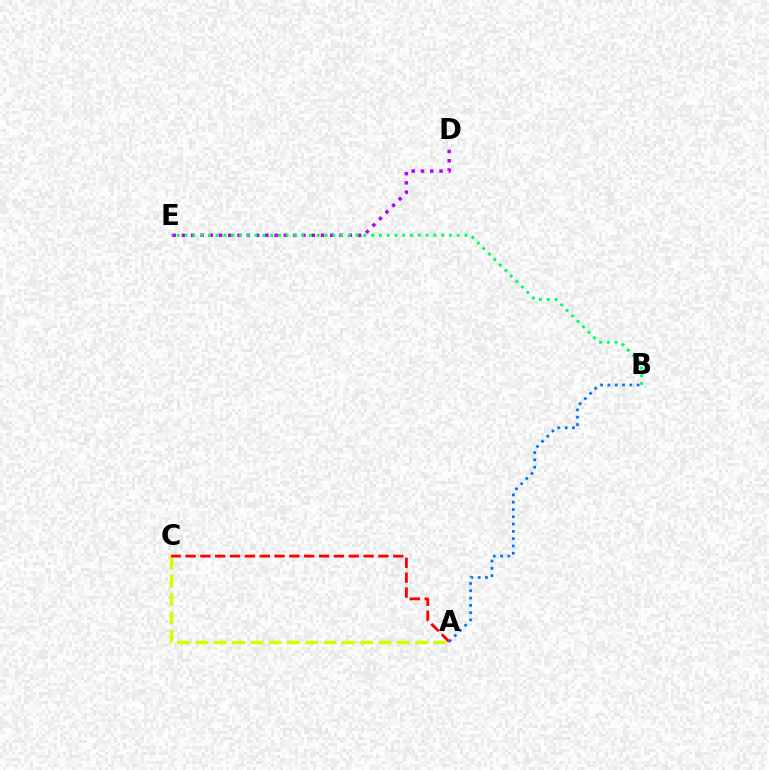{('A', 'C'): [{'color': '#d1ff00', 'line_style': 'dashed', 'thickness': 2.49}, {'color': '#ff0000', 'line_style': 'dashed', 'thickness': 2.02}], ('D', 'E'): [{'color': '#b900ff', 'line_style': 'dotted', 'thickness': 2.52}], ('B', 'E'): [{'color': '#00ff5c', 'line_style': 'dotted', 'thickness': 2.11}], ('A', 'B'): [{'color': '#0074ff', 'line_style': 'dotted', 'thickness': 1.98}]}